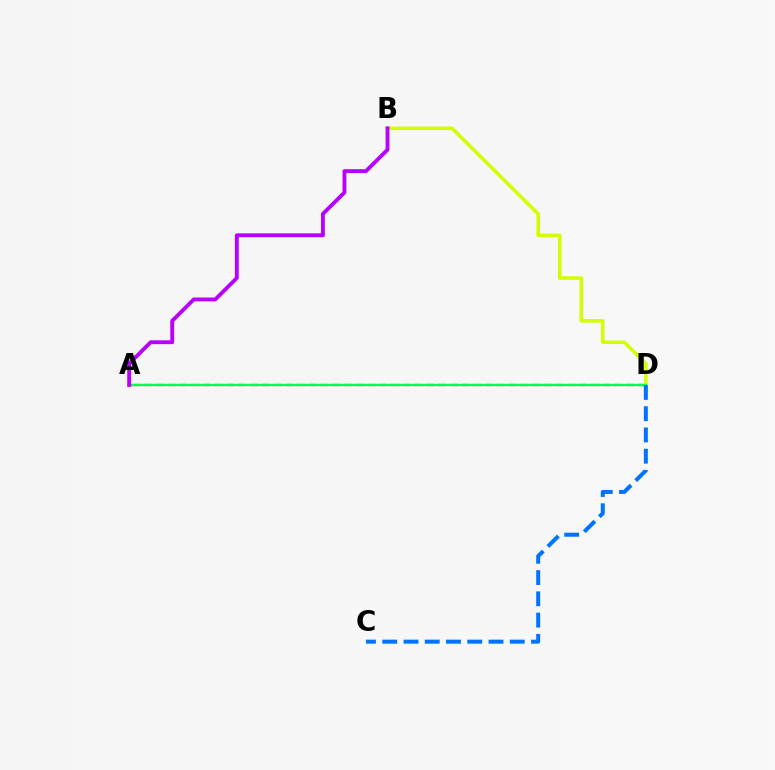{('A', 'D'): [{'color': '#ff0000', 'line_style': 'dashed', 'thickness': 1.6}, {'color': '#00ff5c', 'line_style': 'solid', 'thickness': 1.69}], ('B', 'D'): [{'color': '#d1ff00', 'line_style': 'solid', 'thickness': 2.54}], ('A', 'B'): [{'color': '#b900ff', 'line_style': 'solid', 'thickness': 2.79}], ('C', 'D'): [{'color': '#0074ff', 'line_style': 'dashed', 'thickness': 2.89}]}